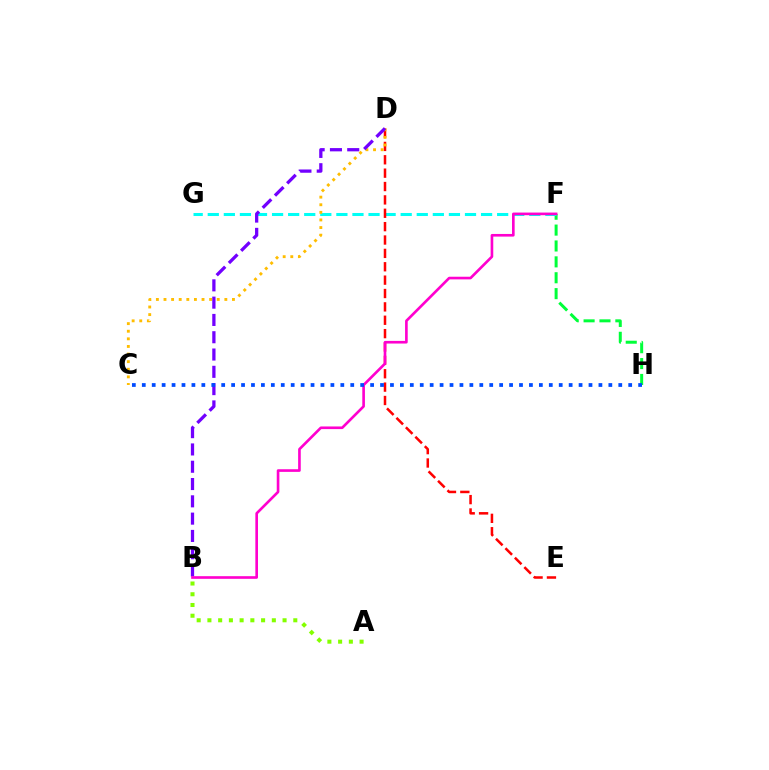{('F', 'H'): [{'color': '#00ff39', 'line_style': 'dashed', 'thickness': 2.16}], ('F', 'G'): [{'color': '#00fff6', 'line_style': 'dashed', 'thickness': 2.18}], ('D', 'E'): [{'color': '#ff0000', 'line_style': 'dashed', 'thickness': 1.82}], ('C', 'D'): [{'color': '#ffbd00', 'line_style': 'dotted', 'thickness': 2.07}], ('A', 'B'): [{'color': '#84ff00', 'line_style': 'dotted', 'thickness': 2.92}], ('B', 'D'): [{'color': '#7200ff', 'line_style': 'dashed', 'thickness': 2.35}], ('B', 'F'): [{'color': '#ff00cf', 'line_style': 'solid', 'thickness': 1.9}], ('C', 'H'): [{'color': '#004bff', 'line_style': 'dotted', 'thickness': 2.7}]}